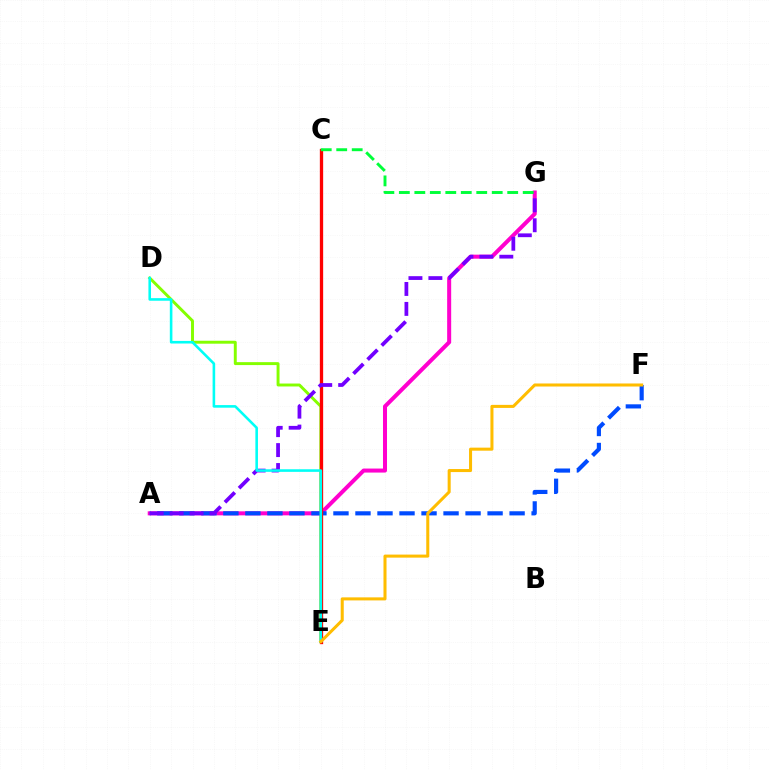{('A', 'G'): [{'color': '#ff00cf', 'line_style': 'solid', 'thickness': 2.89}, {'color': '#7200ff', 'line_style': 'dashed', 'thickness': 2.71}], ('D', 'E'): [{'color': '#84ff00', 'line_style': 'solid', 'thickness': 2.11}, {'color': '#00fff6', 'line_style': 'solid', 'thickness': 1.86}], ('A', 'F'): [{'color': '#004bff', 'line_style': 'dashed', 'thickness': 2.99}], ('C', 'E'): [{'color': '#ff0000', 'line_style': 'solid', 'thickness': 2.38}], ('C', 'G'): [{'color': '#00ff39', 'line_style': 'dashed', 'thickness': 2.1}], ('E', 'F'): [{'color': '#ffbd00', 'line_style': 'solid', 'thickness': 2.19}]}